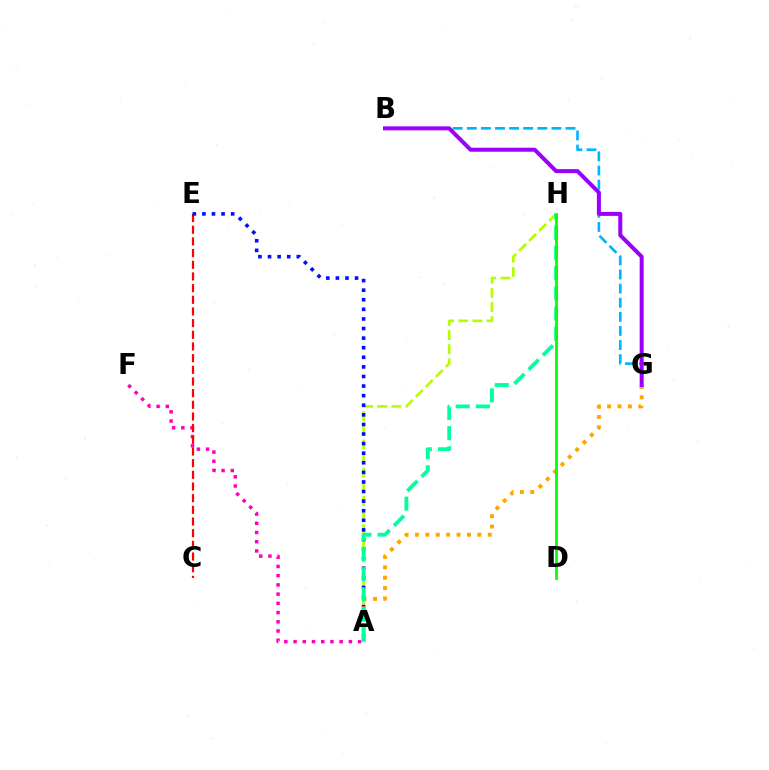{('A', 'H'): [{'color': '#b3ff00', 'line_style': 'dashed', 'thickness': 1.92}, {'color': '#00ff9d', 'line_style': 'dashed', 'thickness': 2.74}], ('A', 'F'): [{'color': '#ff00bd', 'line_style': 'dotted', 'thickness': 2.51}], ('C', 'E'): [{'color': '#ff0000', 'line_style': 'dashed', 'thickness': 1.59}], ('A', 'E'): [{'color': '#0010ff', 'line_style': 'dotted', 'thickness': 2.61}], ('A', 'G'): [{'color': '#ffa500', 'line_style': 'dotted', 'thickness': 2.83}], ('B', 'G'): [{'color': '#00b5ff', 'line_style': 'dashed', 'thickness': 1.92}, {'color': '#9b00ff', 'line_style': 'solid', 'thickness': 2.88}], ('D', 'H'): [{'color': '#08ff00', 'line_style': 'solid', 'thickness': 2.02}]}